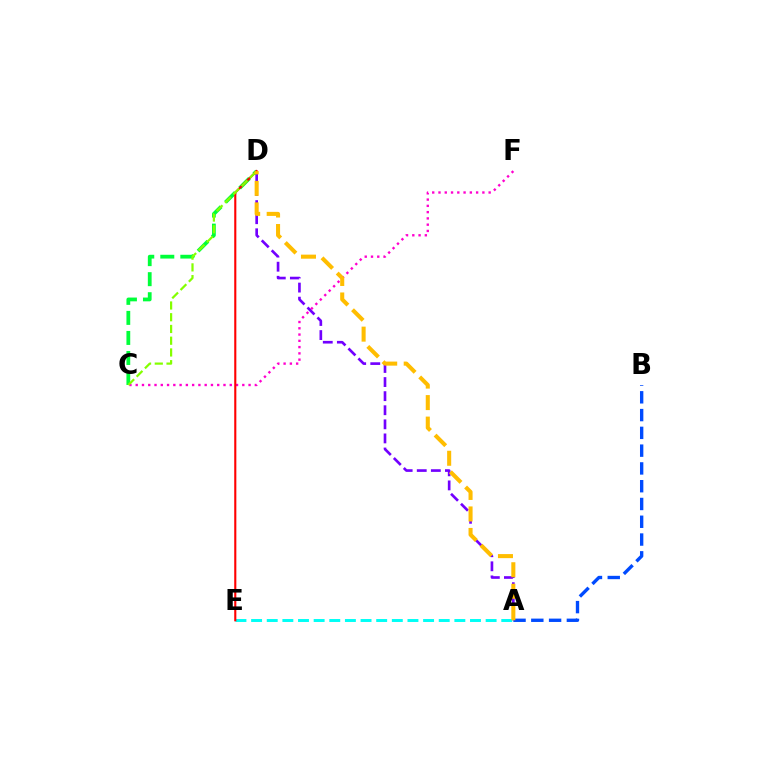{('A', 'B'): [{'color': '#004bff', 'line_style': 'dashed', 'thickness': 2.42}], ('A', 'D'): [{'color': '#7200ff', 'line_style': 'dashed', 'thickness': 1.91}, {'color': '#ffbd00', 'line_style': 'dashed', 'thickness': 2.92}], ('C', 'D'): [{'color': '#00ff39', 'line_style': 'dashed', 'thickness': 2.72}, {'color': '#84ff00', 'line_style': 'dashed', 'thickness': 1.59}], ('A', 'E'): [{'color': '#00fff6', 'line_style': 'dashed', 'thickness': 2.12}], ('C', 'F'): [{'color': '#ff00cf', 'line_style': 'dotted', 'thickness': 1.7}], ('D', 'E'): [{'color': '#ff0000', 'line_style': 'solid', 'thickness': 1.52}]}